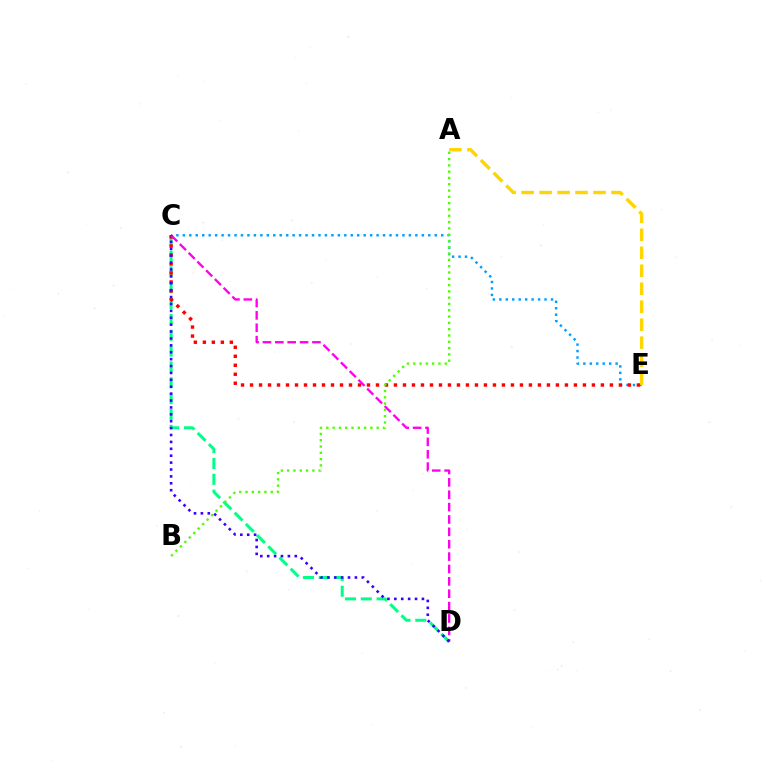{('C', 'D'): [{'color': '#00ff86', 'line_style': 'dashed', 'thickness': 2.15}, {'color': '#ff00ed', 'line_style': 'dashed', 'thickness': 1.68}, {'color': '#3700ff', 'line_style': 'dotted', 'thickness': 1.87}], ('C', 'E'): [{'color': '#009eff', 'line_style': 'dotted', 'thickness': 1.75}, {'color': '#ff0000', 'line_style': 'dotted', 'thickness': 2.44}], ('A', 'B'): [{'color': '#4fff00', 'line_style': 'dotted', 'thickness': 1.71}], ('A', 'E'): [{'color': '#ffd500', 'line_style': 'dashed', 'thickness': 2.44}]}